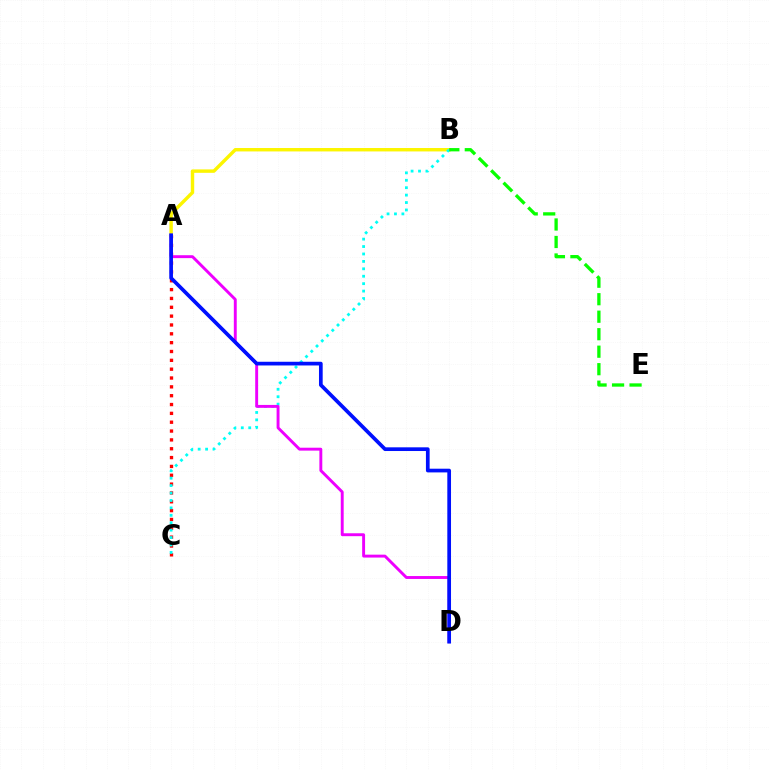{('A', 'C'): [{'color': '#ff0000', 'line_style': 'dotted', 'thickness': 2.4}], ('A', 'B'): [{'color': '#fcf500', 'line_style': 'solid', 'thickness': 2.46}], ('B', 'C'): [{'color': '#00fff6', 'line_style': 'dotted', 'thickness': 2.02}], ('A', 'D'): [{'color': '#ee00ff', 'line_style': 'solid', 'thickness': 2.1}, {'color': '#0010ff', 'line_style': 'solid', 'thickness': 2.67}], ('B', 'E'): [{'color': '#08ff00', 'line_style': 'dashed', 'thickness': 2.38}]}